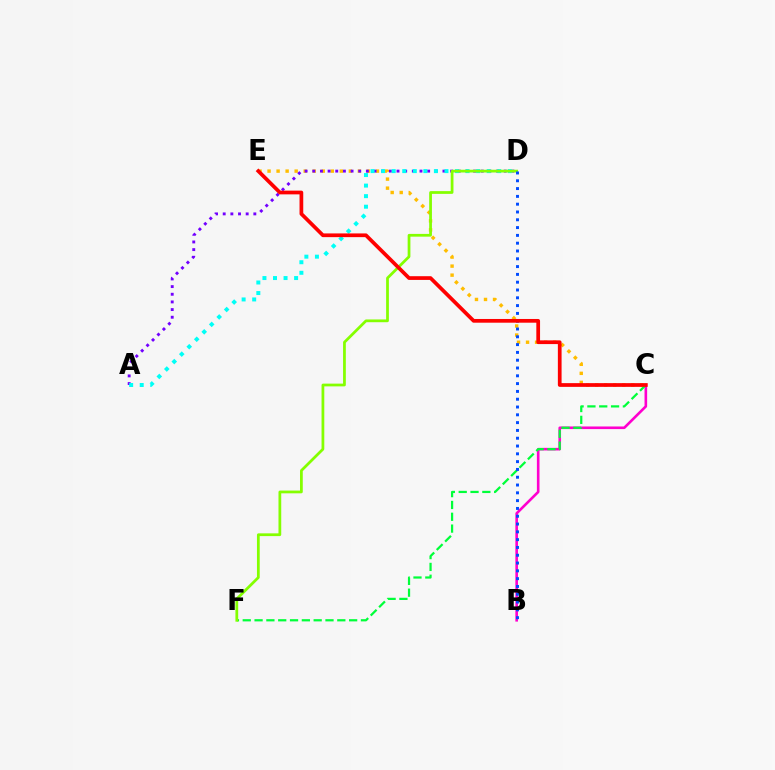{('B', 'C'): [{'color': '#ff00cf', 'line_style': 'solid', 'thickness': 1.89}], ('C', 'E'): [{'color': '#ffbd00', 'line_style': 'dotted', 'thickness': 2.45}, {'color': '#ff0000', 'line_style': 'solid', 'thickness': 2.68}], ('A', 'D'): [{'color': '#7200ff', 'line_style': 'dotted', 'thickness': 2.08}, {'color': '#00fff6', 'line_style': 'dotted', 'thickness': 2.87}], ('C', 'F'): [{'color': '#00ff39', 'line_style': 'dashed', 'thickness': 1.61}], ('D', 'F'): [{'color': '#84ff00', 'line_style': 'solid', 'thickness': 1.98}], ('B', 'D'): [{'color': '#004bff', 'line_style': 'dotted', 'thickness': 2.12}]}